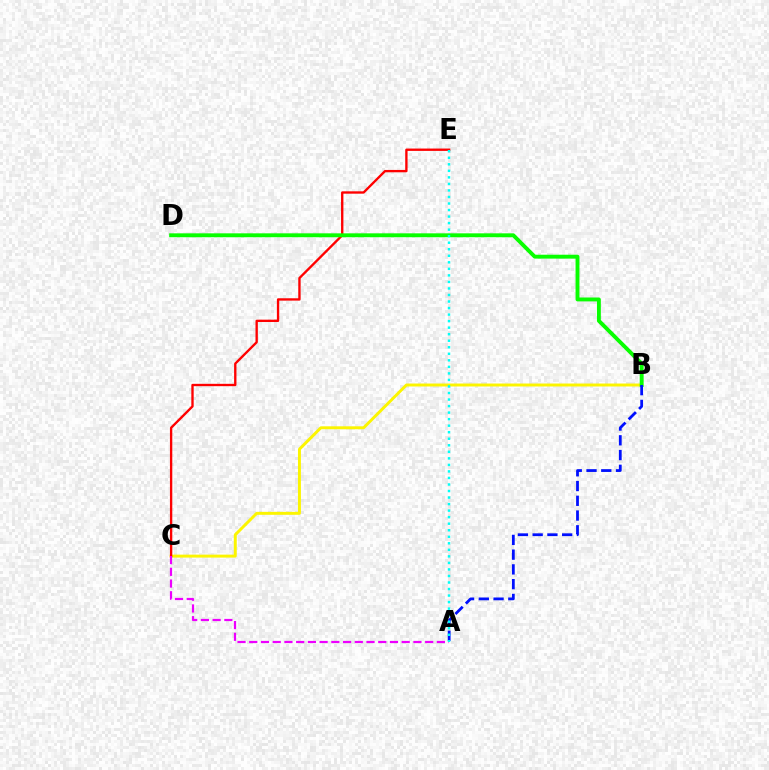{('B', 'C'): [{'color': '#fcf500', 'line_style': 'solid', 'thickness': 2.12}], ('C', 'E'): [{'color': '#ff0000', 'line_style': 'solid', 'thickness': 1.69}], ('B', 'D'): [{'color': '#08ff00', 'line_style': 'solid', 'thickness': 2.8}], ('A', 'B'): [{'color': '#0010ff', 'line_style': 'dashed', 'thickness': 2.0}], ('A', 'C'): [{'color': '#ee00ff', 'line_style': 'dashed', 'thickness': 1.59}], ('A', 'E'): [{'color': '#00fff6', 'line_style': 'dotted', 'thickness': 1.78}]}